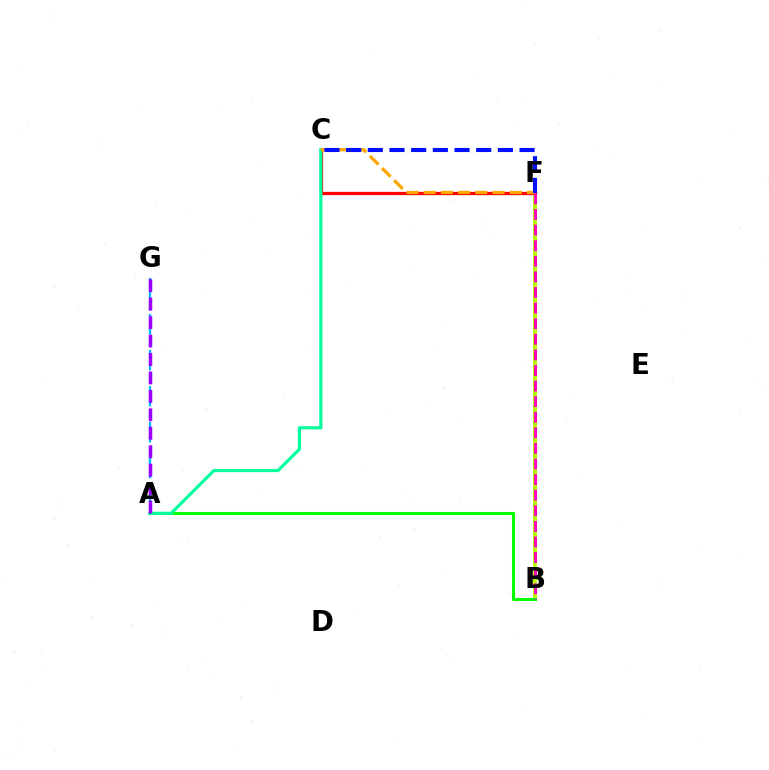{('B', 'F'): [{'color': '#b3ff00', 'line_style': 'solid', 'thickness': 2.82}, {'color': '#ff00bd', 'line_style': 'dashed', 'thickness': 2.12}], ('A', 'B'): [{'color': '#08ff00', 'line_style': 'solid', 'thickness': 2.21}], ('C', 'F'): [{'color': '#ff0000', 'line_style': 'solid', 'thickness': 2.36}, {'color': '#ffa500', 'line_style': 'dashed', 'thickness': 2.34}, {'color': '#0010ff', 'line_style': 'dashed', 'thickness': 2.95}], ('A', 'C'): [{'color': '#00ff9d', 'line_style': 'solid', 'thickness': 2.29}], ('A', 'G'): [{'color': '#00b5ff', 'line_style': 'dashed', 'thickness': 1.63}, {'color': '#9b00ff', 'line_style': 'dashed', 'thickness': 2.51}]}